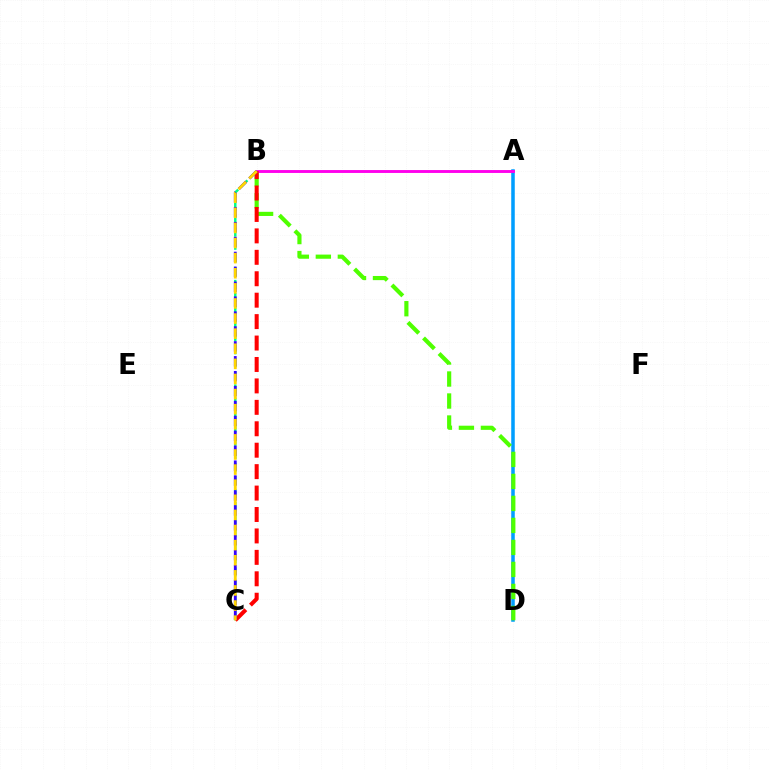{('A', 'D'): [{'color': '#009eff', 'line_style': 'solid', 'thickness': 2.54}], ('B', 'D'): [{'color': '#4fff00', 'line_style': 'dashed', 'thickness': 2.99}], ('A', 'B'): [{'color': '#ff00ed', 'line_style': 'solid', 'thickness': 2.08}], ('B', 'C'): [{'color': '#00ff86', 'line_style': 'dashed', 'thickness': 1.78}, {'color': '#ff0000', 'line_style': 'dashed', 'thickness': 2.91}, {'color': '#3700ff', 'line_style': 'dashed', 'thickness': 2.03}, {'color': '#ffd500', 'line_style': 'dashed', 'thickness': 2.05}]}